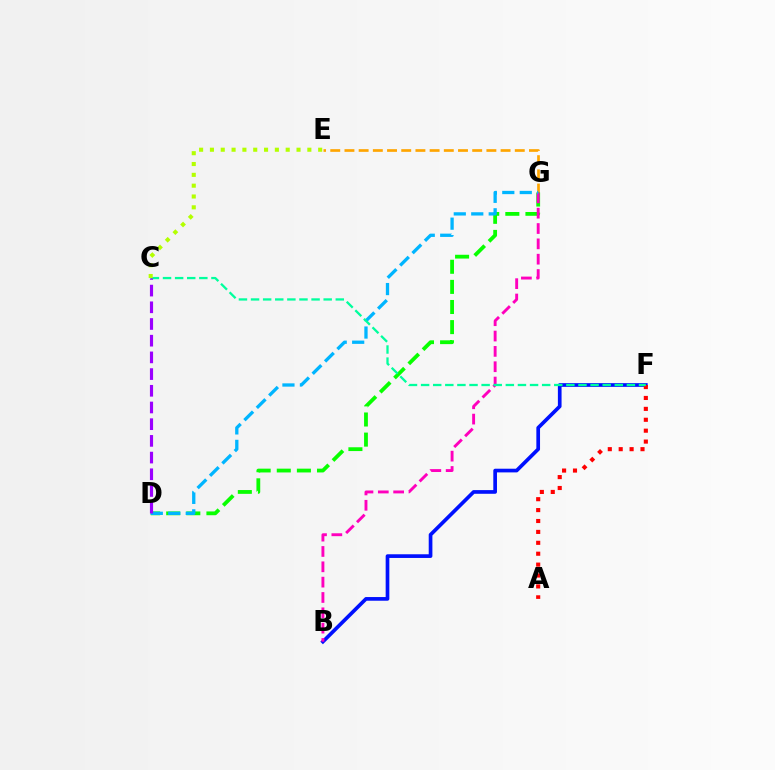{('B', 'F'): [{'color': '#0010ff', 'line_style': 'solid', 'thickness': 2.65}], ('E', 'G'): [{'color': '#ffa500', 'line_style': 'dashed', 'thickness': 1.93}], ('A', 'F'): [{'color': '#ff0000', 'line_style': 'dotted', 'thickness': 2.96}], ('D', 'G'): [{'color': '#08ff00', 'line_style': 'dashed', 'thickness': 2.73}, {'color': '#00b5ff', 'line_style': 'dashed', 'thickness': 2.37}], ('B', 'G'): [{'color': '#ff00bd', 'line_style': 'dashed', 'thickness': 2.08}], ('C', 'F'): [{'color': '#00ff9d', 'line_style': 'dashed', 'thickness': 1.64}], ('C', 'E'): [{'color': '#b3ff00', 'line_style': 'dotted', 'thickness': 2.94}], ('C', 'D'): [{'color': '#9b00ff', 'line_style': 'dashed', 'thickness': 2.27}]}